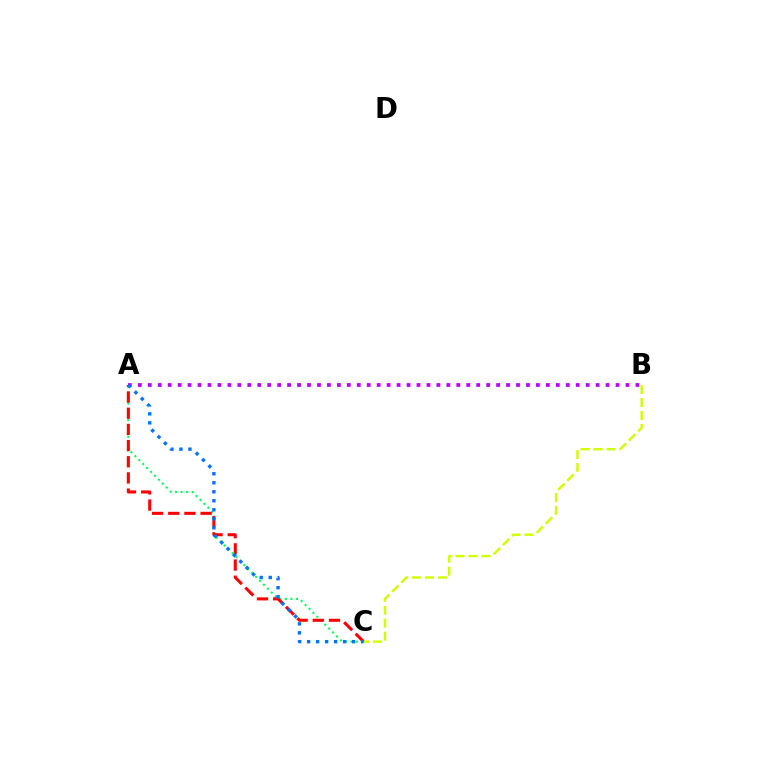{('A', 'C'): [{'color': '#00ff5c', 'line_style': 'dotted', 'thickness': 1.51}, {'color': '#ff0000', 'line_style': 'dashed', 'thickness': 2.2}, {'color': '#0074ff', 'line_style': 'dotted', 'thickness': 2.45}], ('A', 'B'): [{'color': '#b900ff', 'line_style': 'dotted', 'thickness': 2.7}], ('B', 'C'): [{'color': '#d1ff00', 'line_style': 'dashed', 'thickness': 1.76}]}